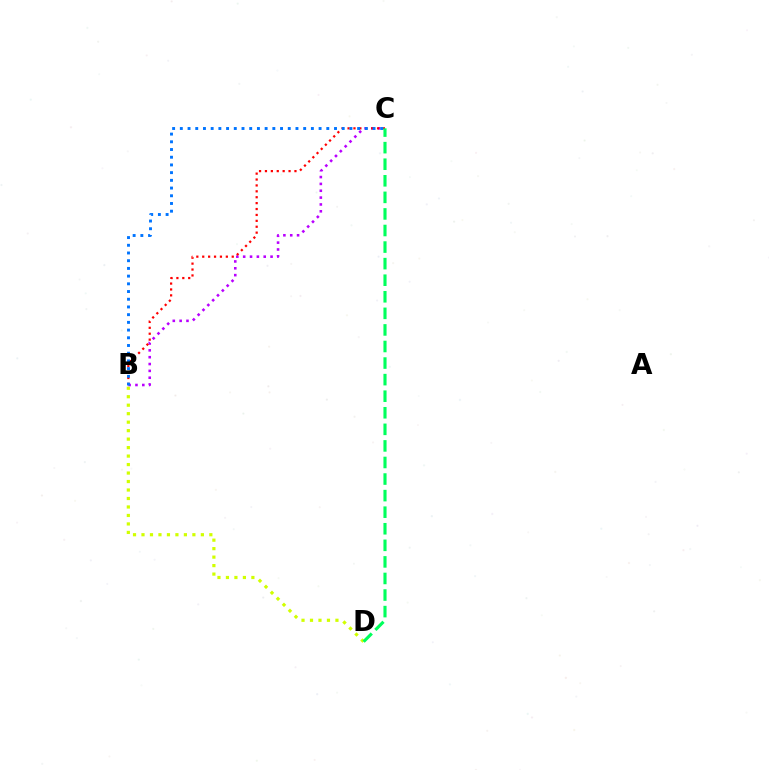{('B', 'D'): [{'color': '#d1ff00', 'line_style': 'dotted', 'thickness': 2.3}], ('B', 'C'): [{'color': '#b900ff', 'line_style': 'dotted', 'thickness': 1.86}, {'color': '#ff0000', 'line_style': 'dotted', 'thickness': 1.6}, {'color': '#0074ff', 'line_style': 'dotted', 'thickness': 2.09}], ('C', 'D'): [{'color': '#00ff5c', 'line_style': 'dashed', 'thickness': 2.25}]}